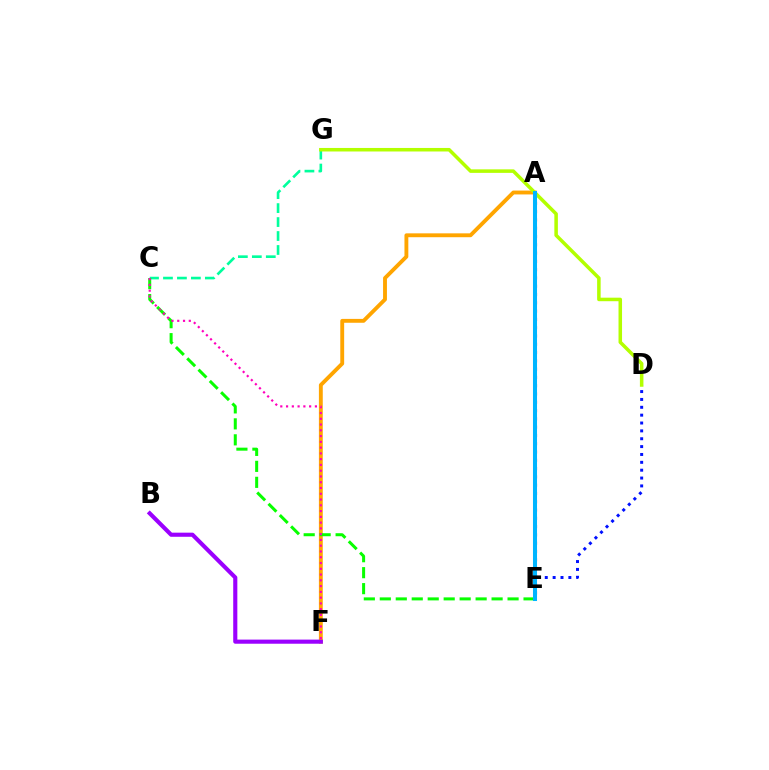{('A', 'F'): [{'color': '#ffa500', 'line_style': 'solid', 'thickness': 2.78}], ('C', 'G'): [{'color': '#00ff9d', 'line_style': 'dashed', 'thickness': 1.9}], ('D', 'E'): [{'color': '#0010ff', 'line_style': 'dotted', 'thickness': 2.14}], ('C', 'E'): [{'color': '#08ff00', 'line_style': 'dashed', 'thickness': 2.17}], ('B', 'F'): [{'color': '#9b00ff', 'line_style': 'solid', 'thickness': 2.97}], ('A', 'E'): [{'color': '#ff0000', 'line_style': 'dotted', 'thickness': 2.25}, {'color': '#00b5ff', 'line_style': 'solid', 'thickness': 2.91}], ('D', 'G'): [{'color': '#b3ff00', 'line_style': 'solid', 'thickness': 2.54}], ('C', 'F'): [{'color': '#ff00bd', 'line_style': 'dotted', 'thickness': 1.57}]}